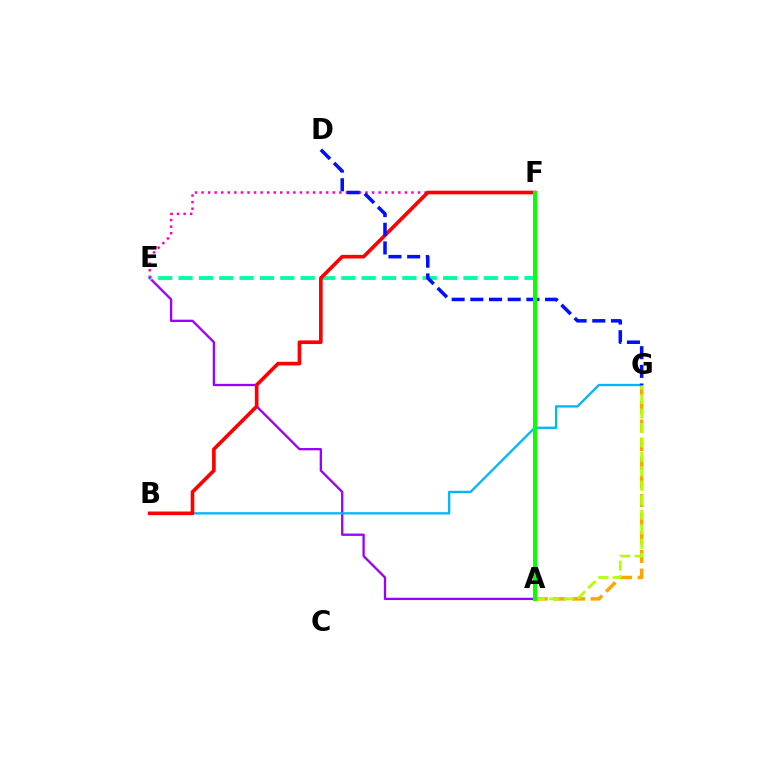{('A', 'E'): [{'color': '#9b00ff', 'line_style': 'solid', 'thickness': 1.66}], ('E', 'F'): [{'color': '#00ff9d', 'line_style': 'dashed', 'thickness': 2.76}, {'color': '#ff00bd', 'line_style': 'dotted', 'thickness': 1.78}], ('A', 'G'): [{'color': '#ffa500', 'line_style': 'dashed', 'thickness': 2.53}, {'color': '#b3ff00', 'line_style': 'dashed', 'thickness': 1.96}], ('B', 'G'): [{'color': '#00b5ff', 'line_style': 'solid', 'thickness': 1.66}], ('B', 'F'): [{'color': '#ff0000', 'line_style': 'solid', 'thickness': 2.62}], ('D', 'G'): [{'color': '#0010ff', 'line_style': 'dashed', 'thickness': 2.54}], ('A', 'F'): [{'color': '#08ff00', 'line_style': 'solid', 'thickness': 2.89}]}